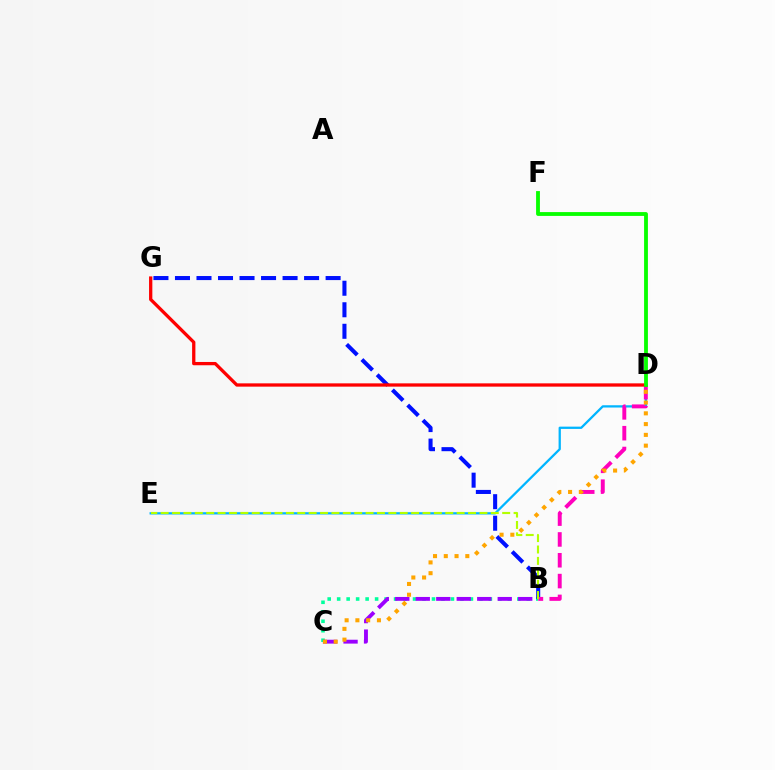{('D', 'E'): [{'color': '#00b5ff', 'line_style': 'solid', 'thickness': 1.63}], ('B', 'C'): [{'color': '#00ff9d', 'line_style': 'dotted', 'thickness': 2.58}, {'color': '#9b00ff', 'line_style': 'dashed', 'thickness': 2.78}], ('B', 'G'): [{'color': '#0010ff', 'line_style': 'dashed', 'thickness': 2.92}], ('B', 'D'): [{'color': '#ff00bd', 'line_style': 'dashed', 'thickness': 2.83}], ('B', 'E'): [{'color': '#b3ff00', 'line_style': 'dashed', 'thickness': 1.55}], ('D', 'G'): [{'color': '#ff0000', 'line_style': 'solid', 'thickness': 2.37}], ('C', 'D'): [{'color': '#ffa500', 'line_style': 'dotted', 'thickness': 2.93}], ('D', 'F'): [{'color': '#08ff00', 'line_style': 'solid', 'thickness': 2.75}]}